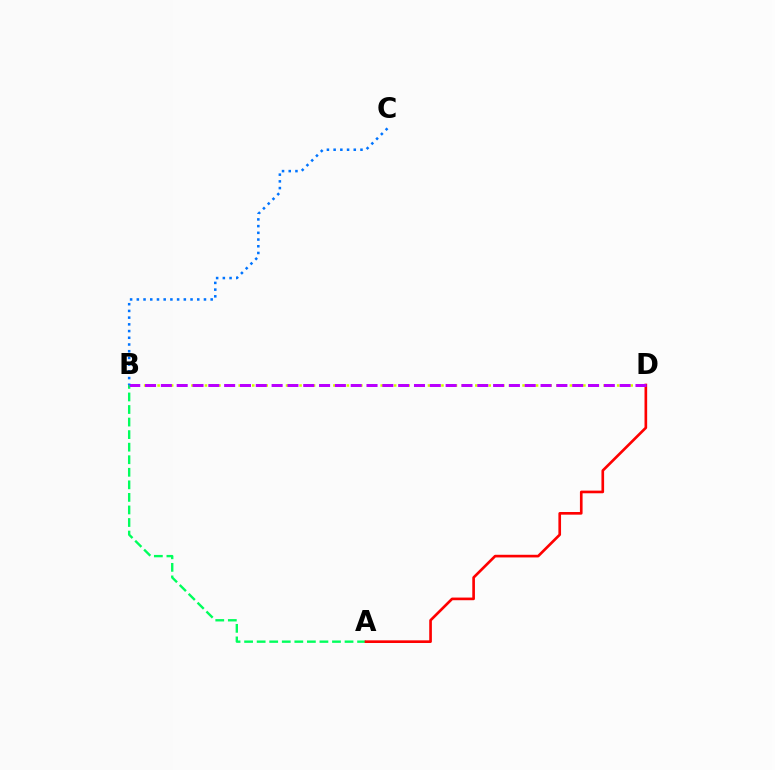{('B', 'D'): [{'color': '#d1ff00', 'line_style': 'dotted', 'thickness': 1.84}, {'color': '#b900ff', 'line_style': 'dashed', 'thickness': 2.15}], ('A', 'B'): [{'color': '#00ff5c', 'line_style': 'dashed', 'thickness': 1.71}], ('A', 'D'): [{'color': '#ff0000', 'line_style': 'solid', 'thickness': 1.91}], ('B', 'C'): [{'color': '#0074ff', 'line_style': 'dotted', 'thickness': 1.82}]}